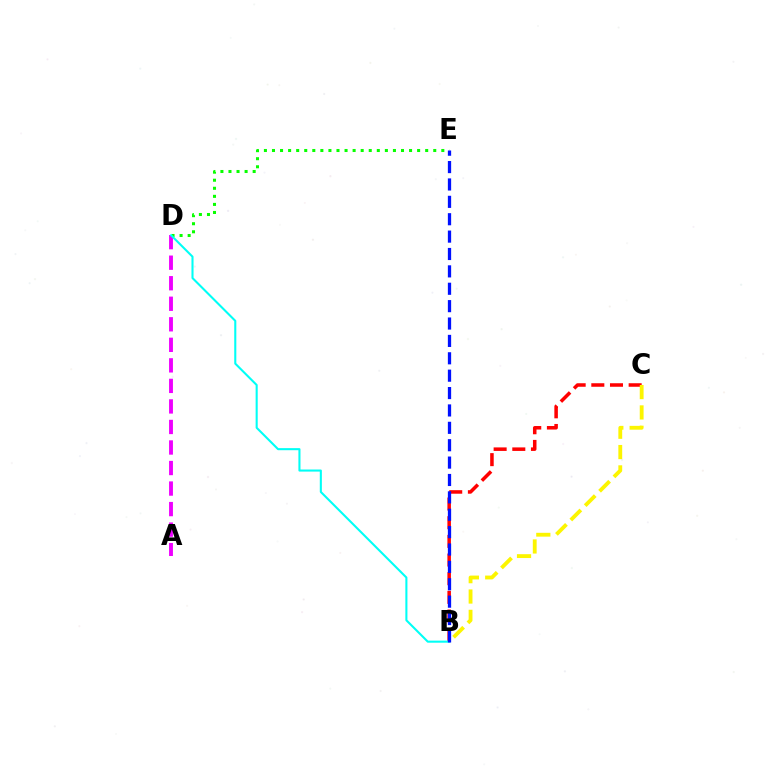{('A', 'D'): [{'color': '#ee00ff', 'line_style': 'dashed', 'thickness': 2.79}], ('D', 'E'): [{'color': '#08ff00', 'line_style': 'dotted', 'thickness': 2.19}], ('B', 'C'): [{'color': '#ff0000', 'line_style': 'dashed', 'thickness': 2.54}, {'color': '#fcf500', 'line_style': 'dashed', 'thickness': 2.76}], ('B', 'D'): [{'color': '#00fff6', 'line_style': 'solid', 'thickness': 1.5}], ('B', 'E'): [{'color': '#0010ff', 'line_style': 'dashed', 'thickness': 2.36}]}